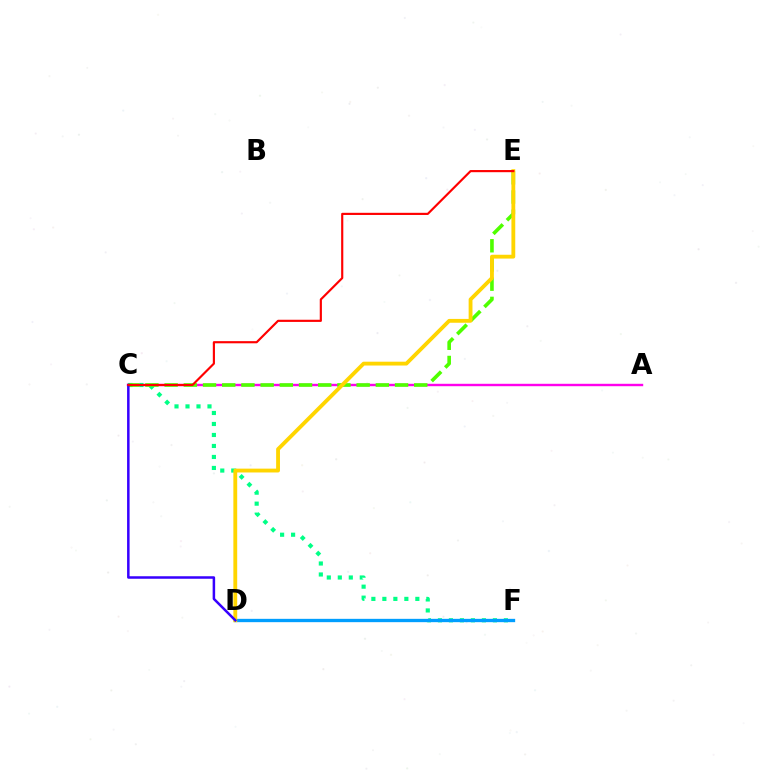{('A', 'C'): [{'color': '#ff00ed', 'line_style': 'solid', 'thickness': 1.74}], ('C', 'F'): [{'color': '#00ff86', 'line_style': 'dotted', 'thickness': 2.99}], ('C', 'E'): [{'color': '#4fff00', 'line_style': 'dashed', 'thickness': 2.61}, {'color': '#ff0000', 'line_style': 'solid', 'thickness': 1.55}], ('D', 'F'): [{'color': '#009eff', 'line_style': 'solid', 'thickness': 2.4}], ('D', 'E'): [{'color': '#ffd500', 'line_style': 'solid', 'thickness': 2.76}], ('C', 'D'): [{'color': '#3700ff', 'line_style': 'solid', 'thickness': 1.81}]}